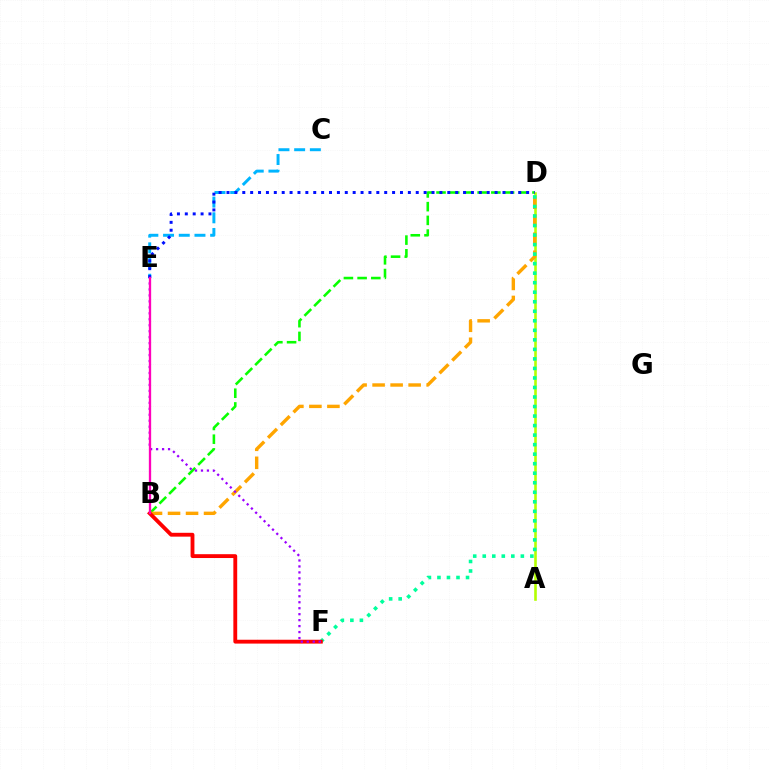{('B', 'D'): [{'color': '#08ff00', 'line_style': 'dashed', 'thickness': 1.86}, {'color': '#ffa500', 'line_style': 'dashed', 'thickness': 2.45}], ('A', 'D'): [{'color': '#b3ff00', 'line_style': 'solid', 'thickness': 1.88}], ('C', 'E'): [{'color': '#00b5ff', 'line_style': 'dashed', 'thickness': 2.13}], ('D', 'E'): [{'color': '#0010ff', 'line_style': 'dotted', 'thickness': 2.14}], ('D', 'F'): [{'color': '#00ff9d', 'line_style': 'dotted', 'thickness': 2.59}], ('B', 'F'): [{'color': '#ff0000', 'line_style': 'solid', 'thickness': 2.77}], ('E', 'F'): [{'color': '#9b00ff', 'line_style': 'dotted', 'thickness': 1.62}], ('B', 'E'): [{'color': '#ff00bd', 'line_style': 'solid', 'thickness': 1.66}]}